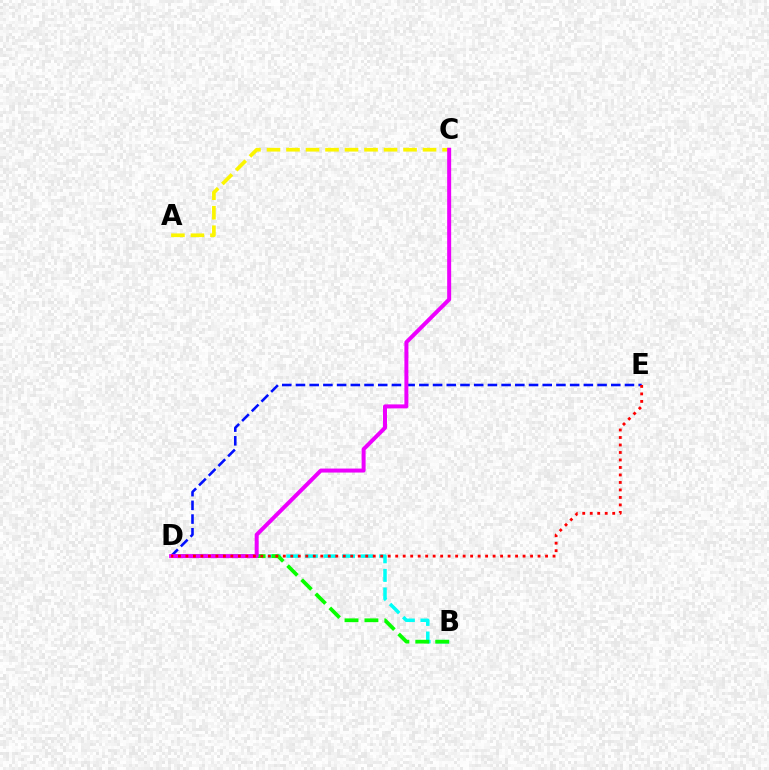{('B', 'D'): [{'color': '#00fff6', 'line_style': 'dashed', 'thickness': 2.52}, {'color': '#08ff00', 'line_style': 'dashed', 'thickness': 2.71}], ('A', 'C'): [{'color': '#fcf500', 'line_style': 'dashed', 'thickness': 2.65}], ('D', 'E'): [{'color': '#0010ff', 'line_style': 'dashed', 'thickness': 1.86}, {'color': '#ff0000', 'line_style': 'dotted', 'thickness': 2.04}], ('C', 'D'): [{'color': '#ee00ff', 'line_style': 'solid', 'thickness': 2.87}]}